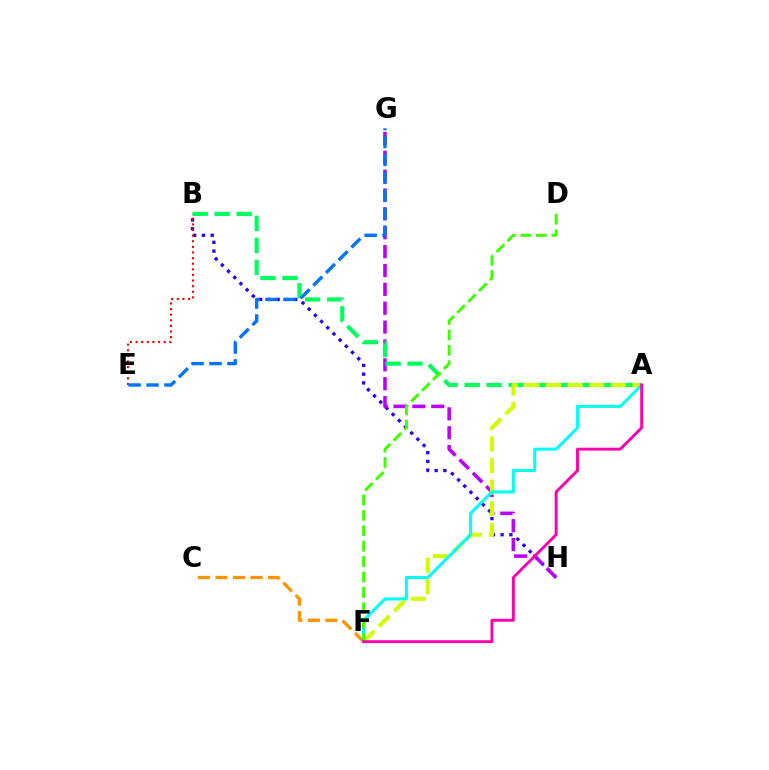{('B', 'H'): [{'color': '#2500ff', 'line_style': 'dotted', 'thickness': 2.38}], ('G', 'H'): [{'color': '#b900ff', 'line_style': 'dashed', 'thickness': 2.56}], ('A', 'B'): [{'color': '#00ff5c', 'line_style': 'dashed', 'thickness': 2.99}], ('C', 'F'): [{'color': '#ff9400', 'line_style': 'dashed', 'thickness': 2.38}], ('A', 'F'): [{'color': '#d1ff00', 'line_style': 'dashed', 'thickness': 2.94}, {'color': '#00fff6', 'line_style': 'solid', 'thickness': 2.17}, {'color': '#ff00ac', 'line_style': 'solid', 'thickness': 2.1}], ('B', 'E'): [{'color': '#ff0000', 'line_style': 'dotted', 'thickness': 1.53}], ('E', 'G'): [{'color': '#0074ff', 'line_style': 'dashed', 'thickness': 2.44}], ('D', 'F'): [{'color': '#3dff00', 'line_style': 'dashed', 'thickness': 2.09}]}